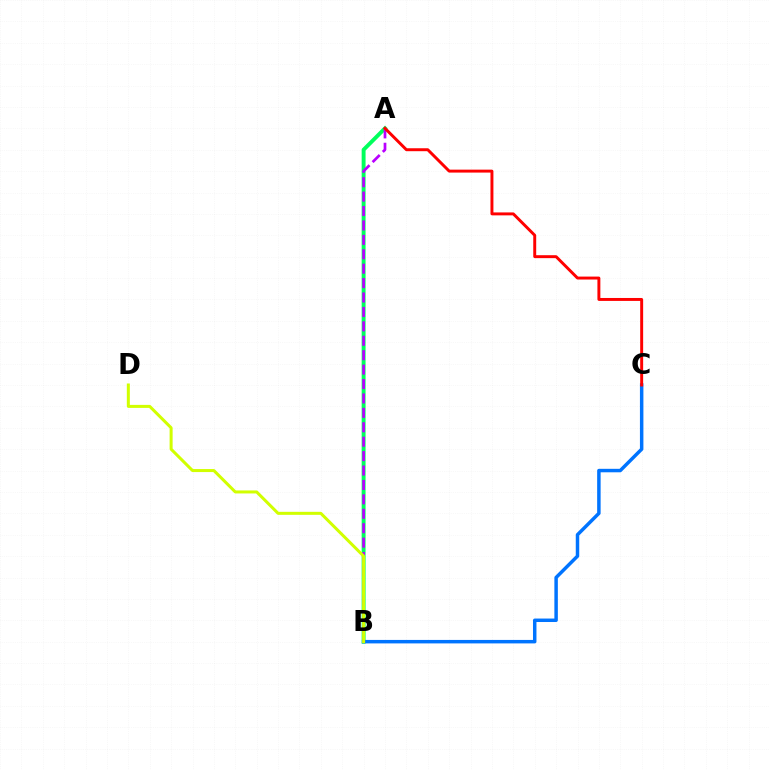{('A', 'B'): [{'color': '#00ff5c', 'line_style': 'solid', 'thickness': 2.82}, {'color': '#b900ff', 'line_style': 'dashed', 'thickness': 1.96}], ('B', 'C'): [{'color': '#0074ff', 'line_style': 'solid', 'thickness': 2.5}], ('A', 'C'): [{'color': '#ff0000', 'line_style': 'solid', 'thickness': 2.12}], ('B', 'D'): [{'color': '#d1ff00', 'line_style': 'solid', 'thickness': 2.17}]}